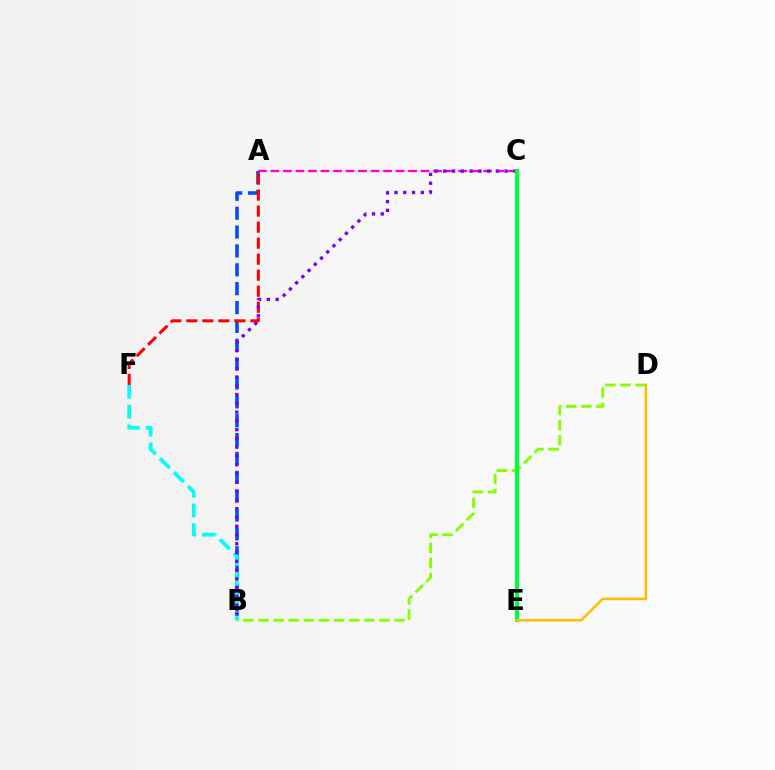{('A', 'B'): [{'color': '#004bff', 'line_style': 'dashed', 'thickness': 2.56}], ('B', 'D'): [{'color': '#84ff00', 'line_style': 'dashed', 'thickness': 2.05}], ('A', 'C'): [{'color': '#ff00cf', 'line_style': 'dashed', 'thickness': 1.7}], ('B', 'F'): [{'color': '#00fff6', 'line_style': 'dashed', 'thickness': 2.68}], ('A', 'F'): [{'color': '#ff0000', 'line_style': 'dashed', 'thickness': 2.18}], ('B', 'C'): [{'color': '#7200ff', 'line_style': 'dotted', 'thickness': 2.38}], ('C', 'E'): [{'color': '#00ff39', 'line_style': 'solid', 'thickness': 2.93}], ('D', 'E'): [{'color': '#ffbd00', 'line_style': 'solid', 'thickness': 1.85}]}